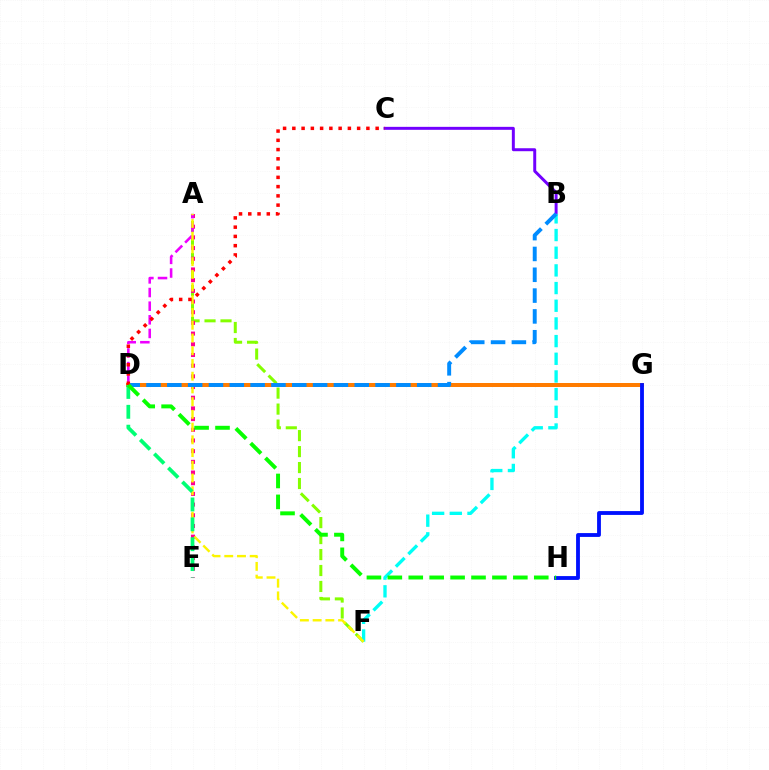{('B', 'C'): [{'color': '#7200ff', 'line_style': 'solid', 'thickness': 2.14}], ('A', 'F'): [{'color': '#84ff00', 'line_style': 'dashed', 'thickness': 2.17}, {'color': '#fcf500', 'line_style': 'dashed', 'thickness': 1.73}], ('D', 'G'): [{'color': '#ff7c00', 'line_style': 'solid', 'thickness': 2.87}], ('A', 'E'): [{'color': '#ff0094', 'line_style': 'dotted', 'thickness': 2.9}], ('B', 'F'): [{'color': '#00fff6', 'line_style': 'dashed', 'thickness': 2.4}], ('A', 'D'): [{'color': '#ee00ff', 'line_style': 'dashed', 'thickness': 1.85}], ('G', 'H'): [{'color': '#0010ff', 'line_style': 'solid', 'thickness': 2.75}], ('D', 'E'): [{'color': '#00ff74', 'line_style': 'dashed', 'thickness': 2.7}], ('B', 'D'): [{'color': '#008cff', 'line_style': 'dashed', 'thickness': 2.83}], ('C', 'D'): [{'color': '#ff0000', 'line_style': 'dotted', 'thickness': 2.52}], ('D', 'H'): [{'color': '#08ff00', 'line_style': 'dashed', 'thickness': 2.84}]}